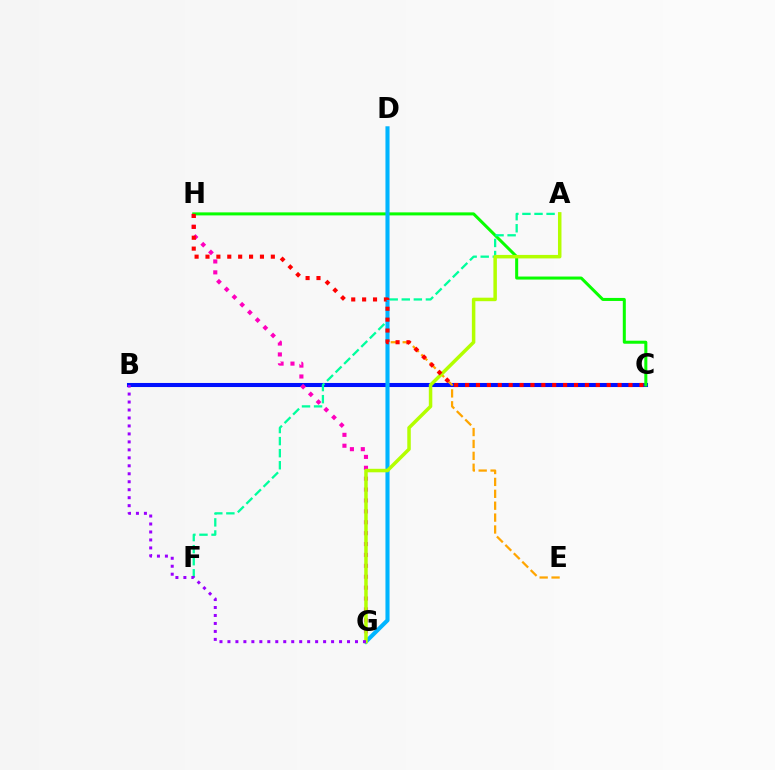{('B', 'C'): [{'color': '#0010ff', 'line_style': 'solid', 'thickness': 2.92}], ('G', 'H'): [{'color': '#ff00bd', 'line_style': 'dotted', 'thickness': 2.96}], ('D', 'E'): [{'color': '#ffa500', 'line_style': 'dashed', 'thickness': 1.62}], ('C', 'H'): [{'color': '#08ff00', 'line_style': 'solid', 'thickness': 2.18}, {'color': '#ff0000', 'line_style': 'dotted', 'thickness': 2.96}], ('A', 'F'): [{'color': '#00ff9d', 'line_style': 'dashed', 'thickness': 1.64}], ('D', 'G'): [{'color': '#00b5ff', 'line_style': 'solid', 'thickness': 2.95}], ('A', 'G'): [{'color': '#b3ff00', 'line_style': 'solid', 'thickness': 2.52}], ('B', 'G'): [{'color': '#9b00ff', 'line_style': 'dotted', 'thickness': 2.17}]}